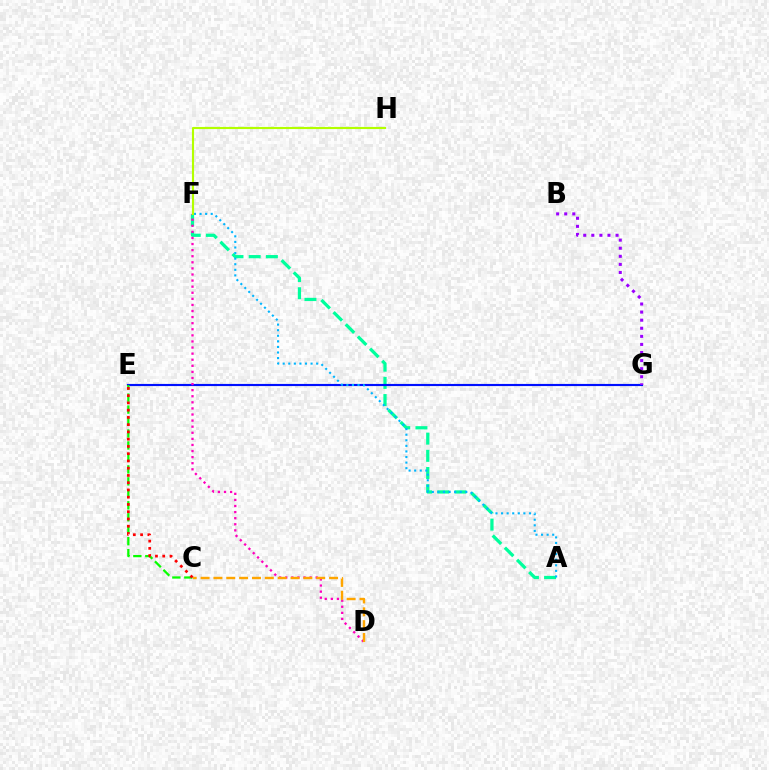{('A', 'F'): [{'color': '#00ff9d', 'line_style': 'dashed', 'thickness': 2.34}, {'color': '#00b5ff', 'line_style': 'dotted', 'thickness': 1.52}], ('E', 'G'): [{'color': '#0010ff', 'line_style': 'solid', 'thickness': 1.55}], ('D', 'F'): [{'color': '#ff00bd', 'line_style': 'dotted', 'thickness': 1.65}], ('F', 'H'): [{'color': '#b3ff00', 'line_style': 'solid', 'thickness': 1.54}], ('C', 'E'): [{'color': '#08ff00', 'line_style': 'dashed', 'thickness': 1.63}, {'color': '#ff0000', 'line_style': 'dotted', 'thickness': 1.97}], ('C', 'D'): [{'color': '#ffa500', 'line_style': 'dashed', 'thickness': 1.75}], ('B', 'G'): [{'color': '#9b00ff', 'line_style': 'dotted', 'thickness': 2.2}]}